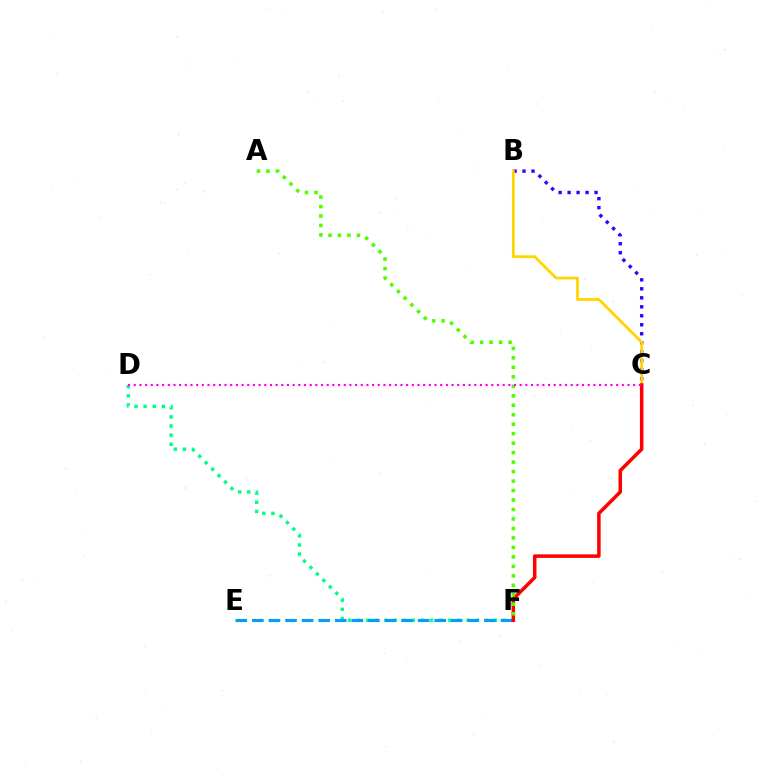{('B', 'C'): [{'color': '#3700ff', 'line_style': 'dotted', 'thickness': 2.44}, {'color': '#ffd500', 'line_style': 'solid', 'thickness': 1.99}], ('D', 'F'): [{'color': '#00ff86', 'line_style': 'dotted', 'thickness': 2.48}], ('E', 'F'): [{'color': '#009eff', 'line_style': 'dashed', 'thickness': 2.25}], ('C', 'F'): [{'color': '#ff0000', 'line_style': 'solid', 'thickness': 2.53}], ('A', 'F'): [{'color': '#4fff00', 'line_style': 'dotted', 'thickness': 2.57}], ('C', 'D'): [{'color': '#ff00ed', 'line_style': 'dotted', 'thickness': 1.54}]}